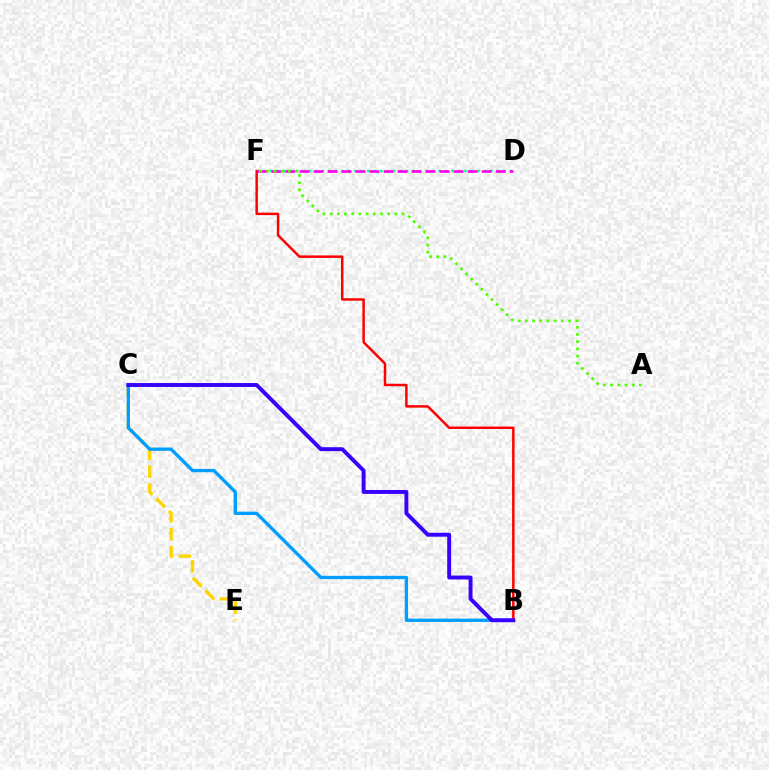{('D', 'F'): [{'color': '#00ff86', 'line_style': 'dotted', 'thickness': 1.76}, {'color': '#ff00ed', 'line_style': 'dashed', 'thickness': 1.9}], ('C', 'E'): [{'color': '#ffd500', 'line_style': 'dashed', 'thickness': 2.43}], ('B', 'C'): [{'color': '#009eff', 'line_style': 'solid', 'thickness': 2.39}, {'color': '#3700ff', 'line_style': 'solid', 'thickness': 2.83}], ('B', 'F'): [{'color': '#ff0000', 'line_style': 'solid', 'thickness': 1.78}], ('A', 'F'): [{'color': '#4fff00', 'line_style': 'dotted', 'thickness': 1.96}]}